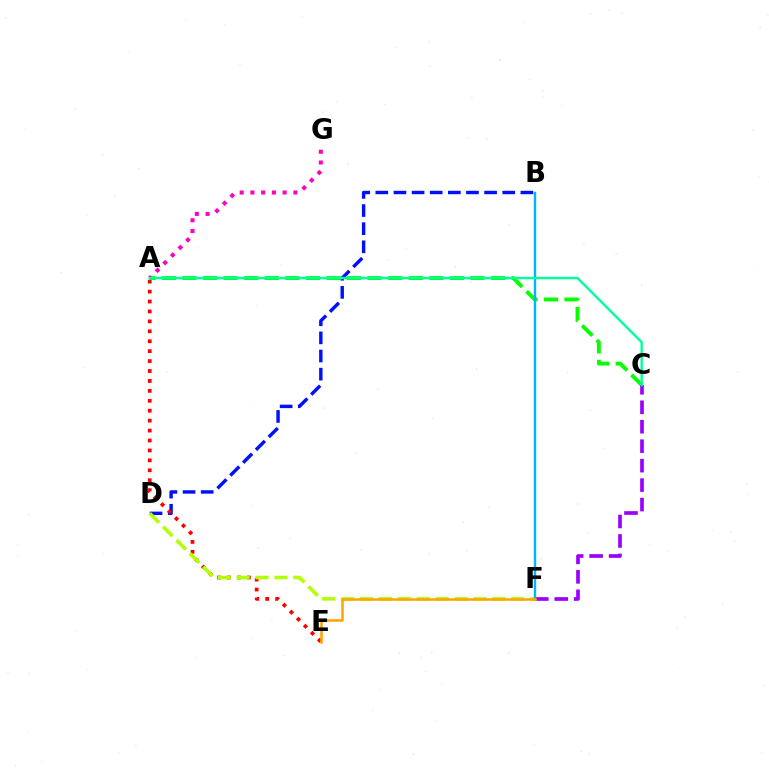{('B', 'D'): [{'color': '#0010ff', 'line_style': 'dashed', 'thickness': 2.46}], ('A', 'E'): [{'color': '#ff0000', 'line_style': 'dotted', 'thickness': 2.7}], ('D', 'F'): [{'color': '#b3ff00', 'line_style': 'dashed', 'thickness': 2.57}], ('A', 'C'): [{'color': '#08ff00', 'line_style': 'dashed', 'thickness': 2.8}, {'color': '#00ff9d', 'line_style': 'solid', 'thickness': 1.73}], ('C', 'F'): [{'color': '#9b00ff', 'line_style': 'dashed', 'thickness': 2.64}], ('A', 'G'): [{'color': '#ff00bd', 'line_style': 'dotted', 'thickness': 2.92}], ('B', 'F'): [{'color': '#00b5ff', 'line_style': 'solid', 'thickness': 1.74}], ('E', 'F'): [{'color': '#ffa500', 'line_style': 'solid', 'thickness': 1.83}]}